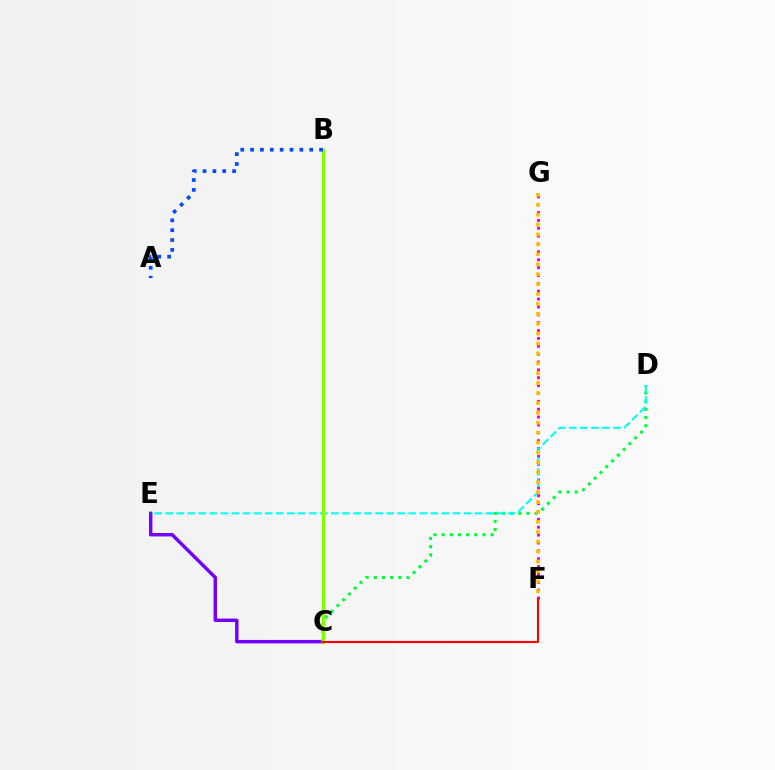{('C', 'E'): [{'color': '#7200ff', 'line_style': 'solid', 'thickness': 2.47}], ('F', 'G'): [{'color': '#ff00cf', 'line_style': 'dotted', 'thickness': 2.14}, {'color': '#ffbd00', 'line_style': 'dotted', 'thickness': 2.69}], ('C', 'D'): [{'color': '#00ff39', 'line_style': 'dotted', 'thickness': 2.22}], ('D', 'E'): [{'color': '#00fff6', 'line_style': 'dashed', 'thickness': 1.5}], ('B', 'C'): [{'color': '#84ff00', 'line_style': 'solid', 'thickness': 2.4}], ('A', 'B'): [{'color': '#004bff', 'line_style': 'dotted', 'thickness': 2.68}], ('C', 'F'): [{'color': '#ff0000', 'line_style': 'solid', 'thickness': 1.52}]}